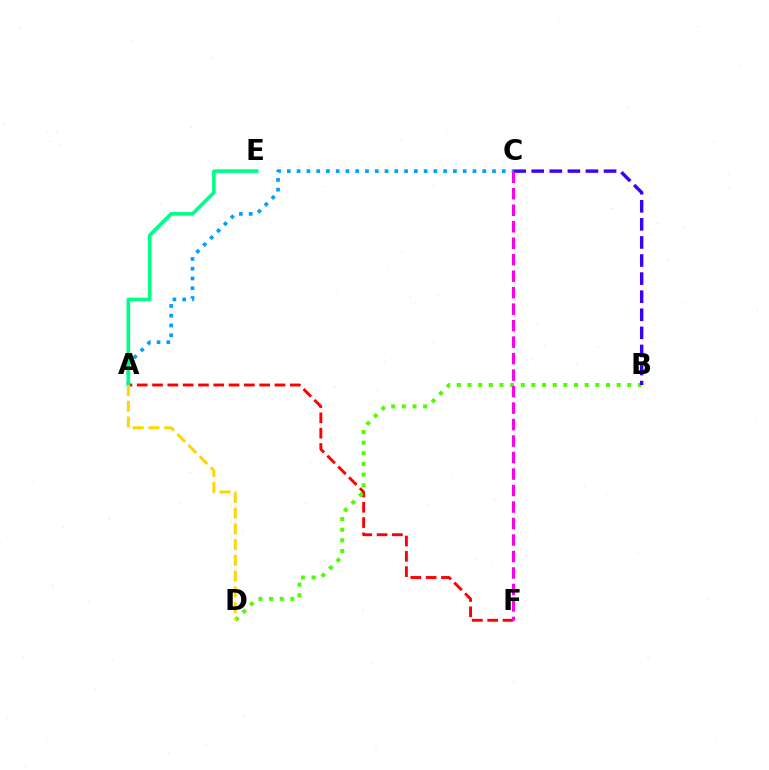{('A', 'C'): [{'color': '#009eff', 'line_style': 'dotted', 'thickness': 2.65}], ('A', 'F'): [{'color': '#ff0000', 'line_style': 'dashed', 'thickness': 2.08}], ('A', 'E'): [{'color': '#00ff86', 'line_style': 'solid', 'thickness': 2.61}], ('B', 'D'): [{'color': '#4fff00', 'line_style': 'dotted', 'thickness': 2.89}], ('A', 'D'): [{'color': '#ffd500', 'line_style': 'dashed', 'thickness': 2.14}], ('B', 'C'): [{'color': '#3700ff', 'line_style': 'dashed', 'thickness': 2.46}], ('C', 'F'): [{'color': '#ff00ed', 'line_style': 'dashed', 'thickness': 2.24}]}